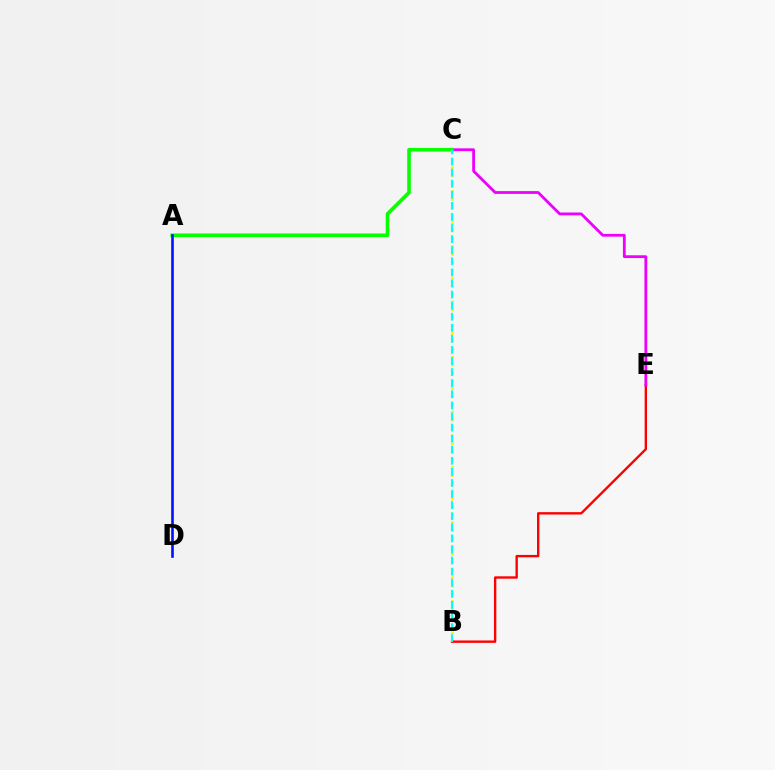{('B', 'C'): [{'color': '#fcf500', 'line_style': 'dotted', 'thickness': 2.14}, {'color': '#00fff6', 'line_style': 'dashed', 'thickness': 1.51}], ('B', 'E'): [{'color': '#ff0000', 'line_style': 'solid', 'thickness': 1.71}], ('C', 'E'): [{'color': '#ee00ff', 'line_style': 'solid', 'thickness': 2.01}], ('A', 'C'): [{'color': '#08ff00', 'line_style': 'solid', 'thickness': 2.6}], ('A', 'D'): [{'color': '#0010ff', 'line_style': 'solid', 'thickness': 1.88}]}